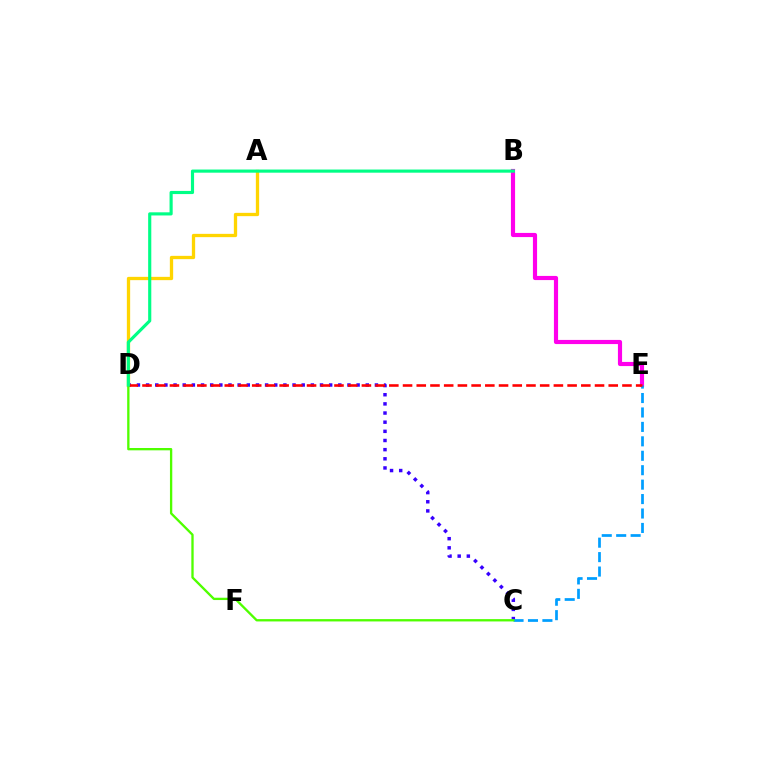{('C', 'D'): [{'color': '#3700ff', 'line_style': 'dotted', 'thickness': 2.49}, {'color': '#4fff00', 'line_style': 'solid', 'thickness': 1.67}], ('B', 'E'): [{'color': '#ff00ed', 'line_style': 'solid', 'thickness': 2.99}], ('C', 'E'): [{'color': '#009eff', 'line_style': 'dashed', 'thickness': 1.96}], ('A', 'D'): [{'color': '#ffd500', 'line_style': 'solid', 'thickness': 2.37}], ('D', 'E'): [{'color': '#ff0000', 'line_style': 'dashed', 'thickness': 1.86}], ('B', 'D'): [{'color': '#00ff86', 'line_style': 'solid', 'thickness': 2.26}]}